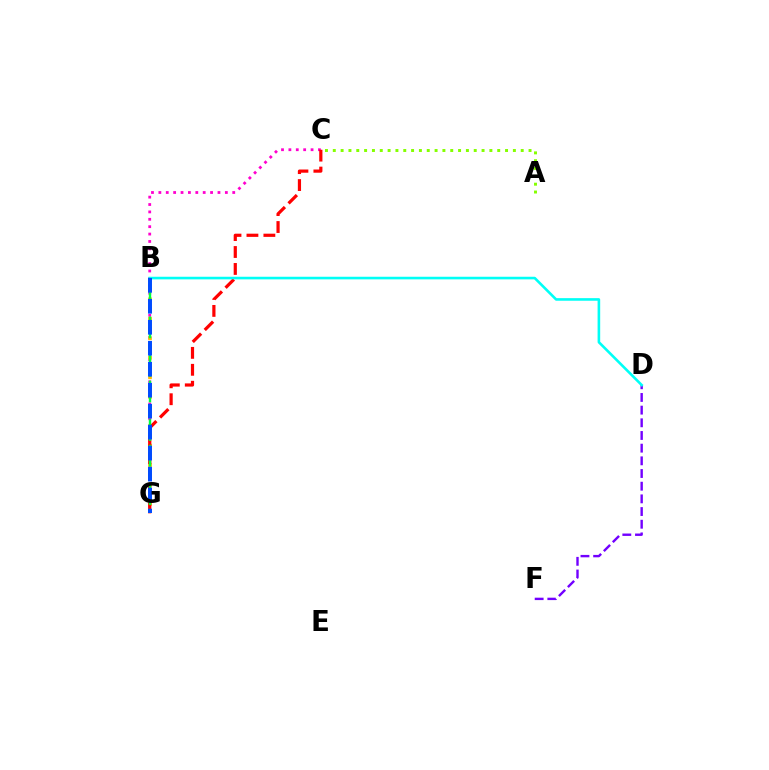{('D', 'F'): [{'color': '#7200ff', 'line_style': 'dashed', 'thickness': 1.72}], ('C', 'G'): [{'color': '#ff00cf', 'line_style': 'dotted', 'thickness': 2.01}, {'color': '#ff0000', 'line_style': 'dashed', 'thickness': 2.3}], ('B', 'G'): [{'color': '#ffbd00', 'line_style': 'dotted', 'thickness': 2.65}, {'color': '#00ff39', 'line_style': 'dashed', 'thickness': 1.74}, {'color': '#004bff', 'line_style': 'dashed', 'thickness': 2.85}], ('A', 'C'): [{'color': '#84ff00', 'line_style': 'dotted', 'thickness': 2.13}], ('B', 'D'): [{'color': '#00fff6', 'line_style': 'solid', 'thickness': 1.88}]}